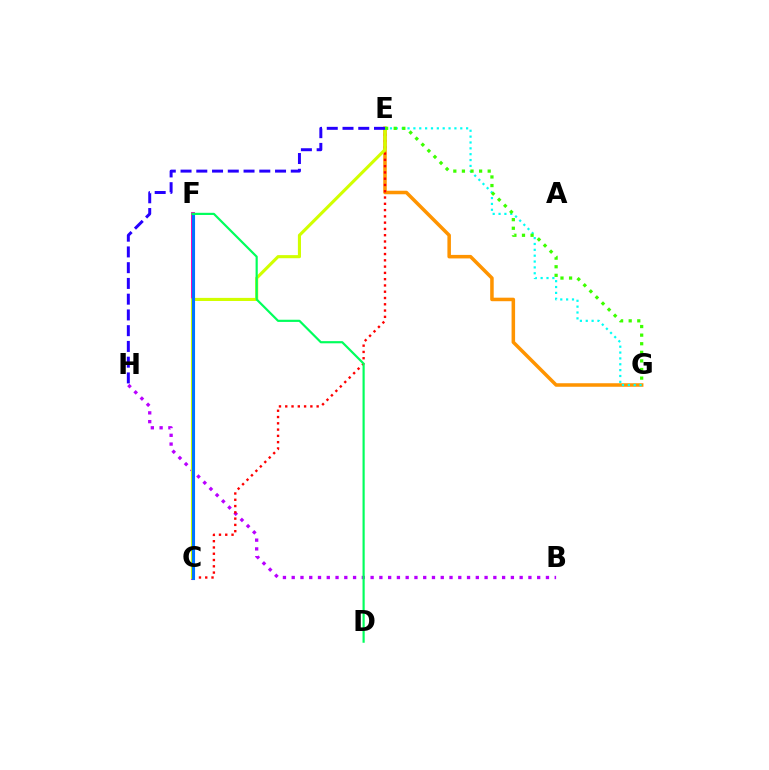{('E', 'G'): [{'color': '#ff9400', 'line_style': 'solid', 'thickness': 2.54}, {'color': '#00fff6', 'line_style': 'dotted', 'thickness': 1.59}, {'color': '#3dff00', 'line_style': 'dotted', 'thickness': 2.33}], ('B', 'H'): [{'color': '#b900ff', 'line_style': 'dotted', 'thickness': 2.38}], ('C', 'F'): [{'color': '#ff00ac', 'line_style': 'solid', 'thickness': 2.82}, {'color': '#0074ff', 'line_style': 'solid', 'thickness': 2.23}], ('C', 'E'): [{'color': '#ff0000', 'line_style': 'dotted', 'thickness': 1.71}, {'color': '#d1ff00', 'line_style': 'solid', 'thickness': 2.24}], ('D', 'F'): [{'color': '#00ff5c', 'line_style': 'solid', 'thickness': 1.57}], ('E', 'H'): [{'color': '#2500ff', 'line_style': 'dashed', 'thickness': 2.14}]}